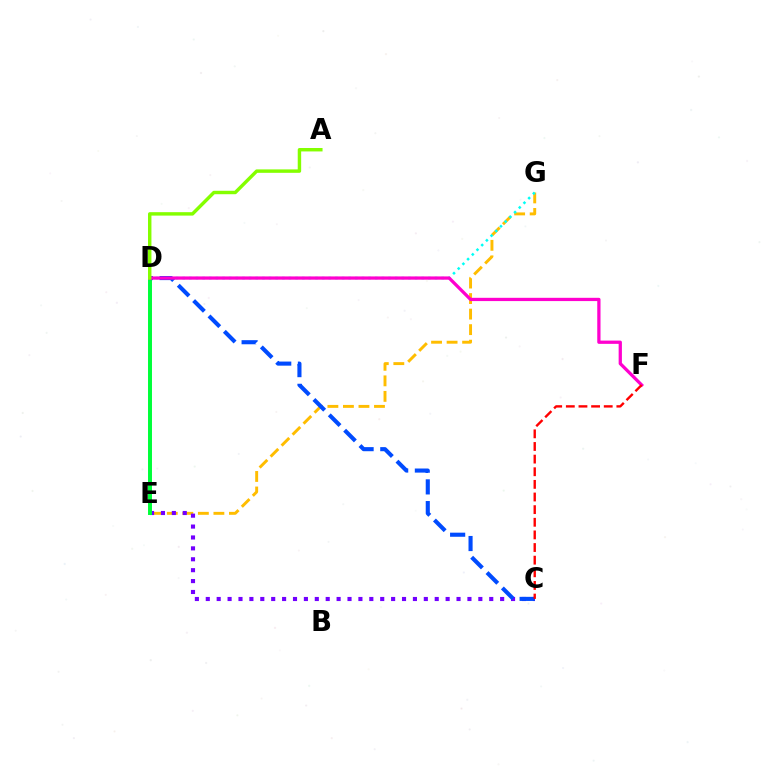{('E', 'G'): [{'color': '#ffbd00', 'line_style': 'dashed', 'thickness': 2.11}], ('C', 'E'): [{'color': '#7200ff', 'line_style': 'dotted', 'thickness': 2.96}], ('D', 'G'): [{'color': '#00fff6', 'line_style': 'dotted', 'thickness': 1.8}], ('D', 'E'): [{'color': '#00ff39', 'line_style': 'solid', 'thickness': 2.85}], ('C', 'D'): [{'color': '#004bff', 'line_style': 'dashed', 'thickness': 2.95}], ('D', 'F'): [{'color': '#ff00cf', 'line_style': 'solid', 'thickness': 2.35}], ('A', 'D'): [{'color': '#84ff00', 'line_style': 'solid', 'thickness': 2.47}], ('C', 'F'): [{'color': '#ff0000', 'line_style': 'dashed', 'thickness': 1.72}]}